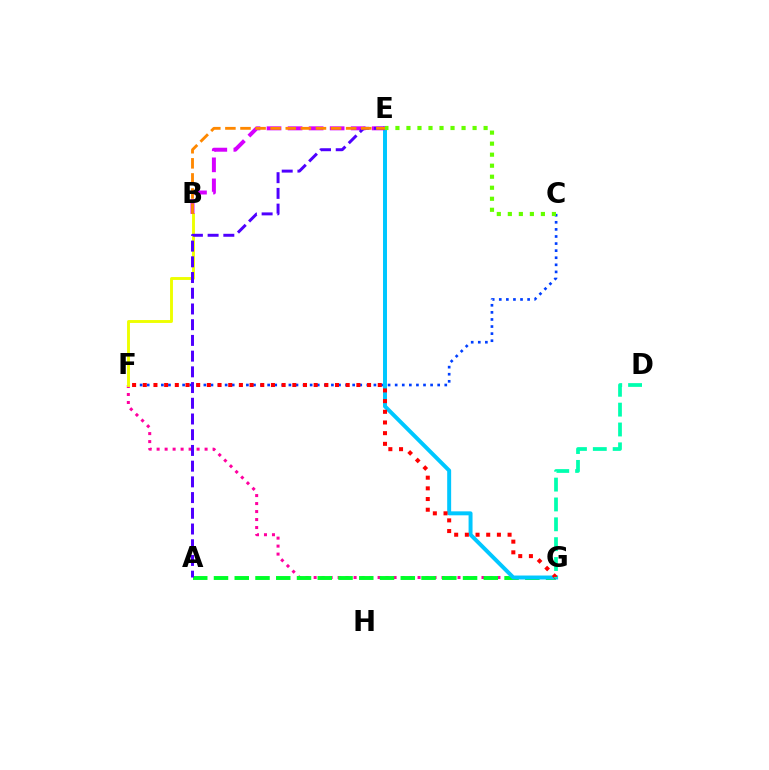{('F', 'G'): [{'color': '#ff00a0', 'line_style': 'dotted', 'thickness': 2.17}, {'color': '#ff0000', 'line_style': 'dotted', 'thickness': 2.9}], ('C', 'F'): [{'color': '#003fff', 'line_style': 'dotted', 'thickness': 1.92}], ('A', 'G'): [{'color': '#00ff27', 'line_style': 'dashed', 'thickness': 2.82}], ('E', 'G'): [{'color': '#00c7ff', 'line_style': 'solid', 'thickness': 2.85}], ('B', 'F'): [{'color': '#eeff00', 'line_style': 'solid', 'thickness': 2.09}], ('B', 'E'): [{'color': '#d600ff', 'line_style': 'dashed', 'thickness': 2.86}, {'color': '#ff8800', 'line_style': 'dashed', 'thickness': 2.05}], ('A', 'E'): [{'color': '#4f00ff', 'line_style': 'dashed', 'thickness': 2.14}], ('D', 'G'): [{'color': '#00ffaf', 'line_style': 'dashed', 'thickness': 2.7}], ('C', 'E'): [{'color': '#66ff00', 'line_style': 'dotted', 'thickness': 2.99}]}